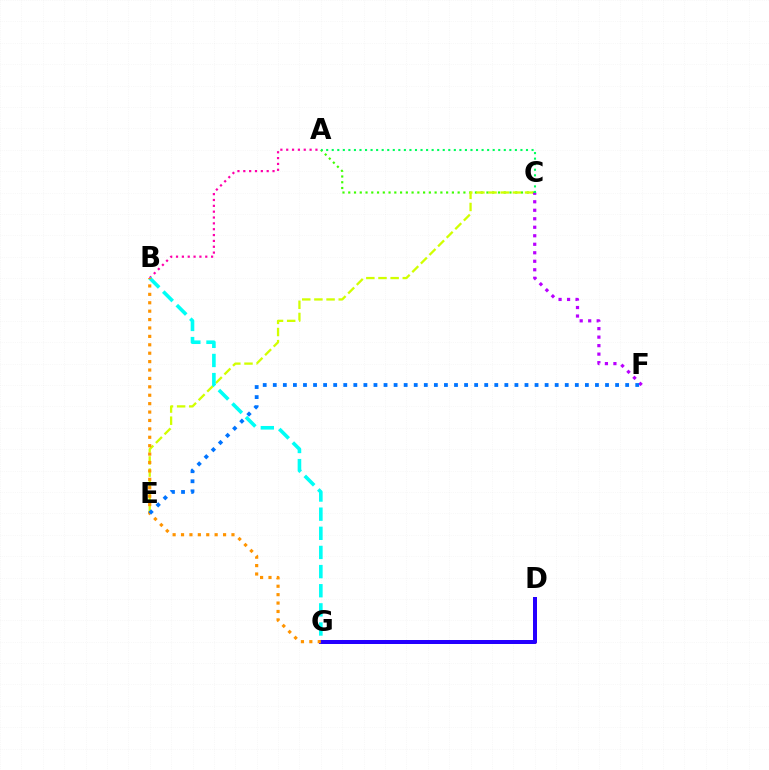{('A', 'C'): [{'color': '#3dff00', 'line_style': 'dotted', 'thickness': 1.56}, {'color': '#00ff5c', 'line_style': 'dotted', 'thickness': 1.51}], ('D', 'G'): [{'color': '#ff0000', 'line_style': 'solid', 'thickness': 2.66}, {'color': '#2500ff', 'line_style': 'solid', 'thickness': 2.88}], ('C', 'E'): [{'color': '#d1ff00', 'line_style': 'dashed', 'thickness': 1.65}], ('C', 'F'): [{'color': '#b900ff', 'line_style': 'dotted', 'thickness': 2.31}], ('A', 'B'): [{'color': '#ff00ac', 'line_style': 'dotted', 'thickness': 1.59}], ('B', 'G'): [{'color': '#00fff6', 'line_style': 'dashed', 'thickness': 2.6}, {'color': '#ff9400', 'line_style': 'dotted', 'thickness': 2.28}], ('E', 'F'): [{'color': '#0074ff', 'line_style': 'dotted', 'thickness': 2.74}]}